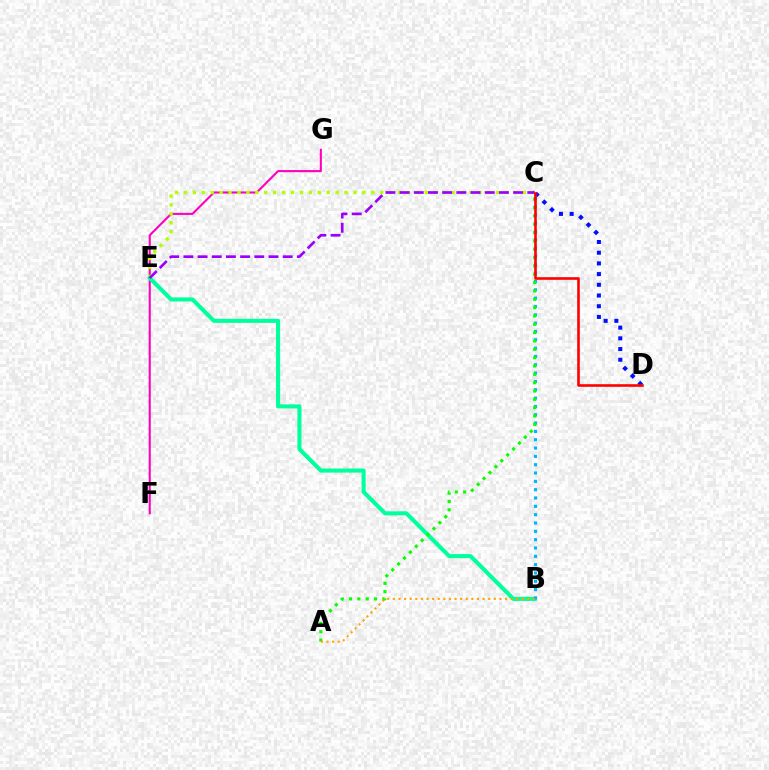{('F', 'G'): [{'color': '#ff00bd', 'line_style': 'solid', 'thickness': 1.51}], ('C', 'D'): [{'color': '#0010ff', 'line_style': 'dotted', 'thickness': 2.91}, {'color': '#ff0000', 'line_style': 'solid', 'thickness': 1.88}], ('C', 'E'): [{'color': '#b3ff00', 'line_style': 'dotted', 'thickness': 2.42}, {'color': '#9b00ff', 'line_style': 'dashed', 'thickness': 1.93}], ('B', 'E'): [{'color': '#00ff9d', 'line_style': 'solid', 'thickness': 2.93}], ('B', 'C'): [{'color': '#00b5ff', 'line_style': 'dotted', 'thickness': 2.26}], ('A', 'C'): [{'color': '#08ff00', 'line_style': 'dotted', 'thickness': 2.27}], ('A', 'B'): [{'color': '#ffa500', 'line_style': 'dotted', 'thickness': 1.52}]}